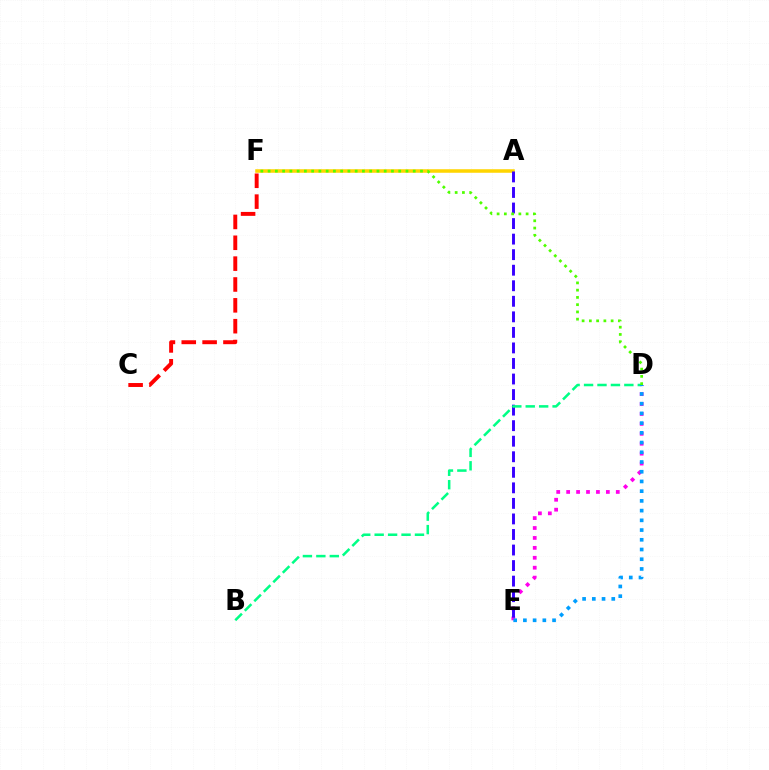{('A', 'F'): [{'color': '#ffd500', 'line_style': 'solid', 'thickness': 2.54}], ('D', 'E'): [{'color': '#ff00ed', 'line_style': 'dotted', 'thickness': 2.7}, {'color': '#009eff', 'line_style': 'dotted', 'thickness': 2.64}], ('C', 'F'): [{'color': '#ff0000', 'line_style': 'dashed', 'thickness': 2.83}], ('A', 'E'): [{'color': '#3700ff', 'line_style': 'dashed', 'thickness': 2.11}], ('B', 'D'): [{'color': '#00ff86', 'line_style': 'dashed', 'thickness': 1.83}], ('D', 'F'): [{'color': '#4fff00', 'line_style': 'dotted', 'thickness': 1.97}]}